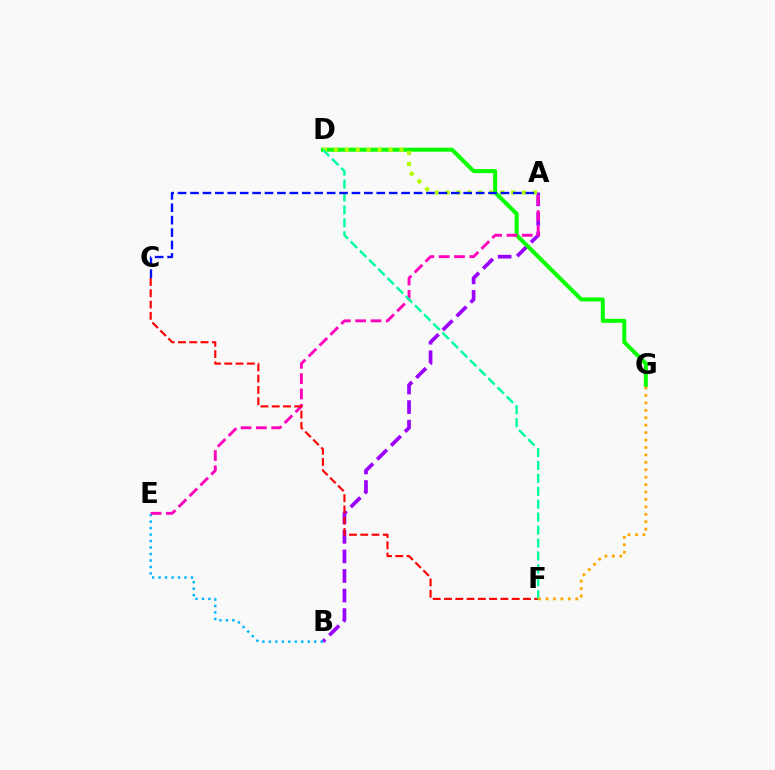{('A', 'B'): [{'color': '#9b00ff', 'line_style': 'dashed', 'thickness': 2.66}], ('B', 'E'): [{'color': '#00b5ff', 'line_style': 'dotted', 'thickness': 1.76}], ('D', 'G'): [{'color': '#08ff00', 'line_style': 'solid', 'thickness': 2.88}], ('A', 'E'): [{'color': '#ff00bd', 'line_style': 'dashed', 'thickness': 2.08}], ('C', 'F'): [{'color': '#ff0000', 'line_style': 'dashed', 'thickness': 1.53}], ('A', 'D'): [{'color': '#b3ff00', 'line_style': 'dotted', 'thickness': 2.97}], ('D', 'F'): [{'color': '#00ff9d', 'line_style': 'dashed', 'thickness': 1.76}], ('A', 'C'): [{'color': '#0010ff', 'line_style': 'dashed', 'thickness': 1.69}], ('F', 'G'): [{'color': '#ffa500', 'line_style': 'dotted', 'thickness': 2.02}]}